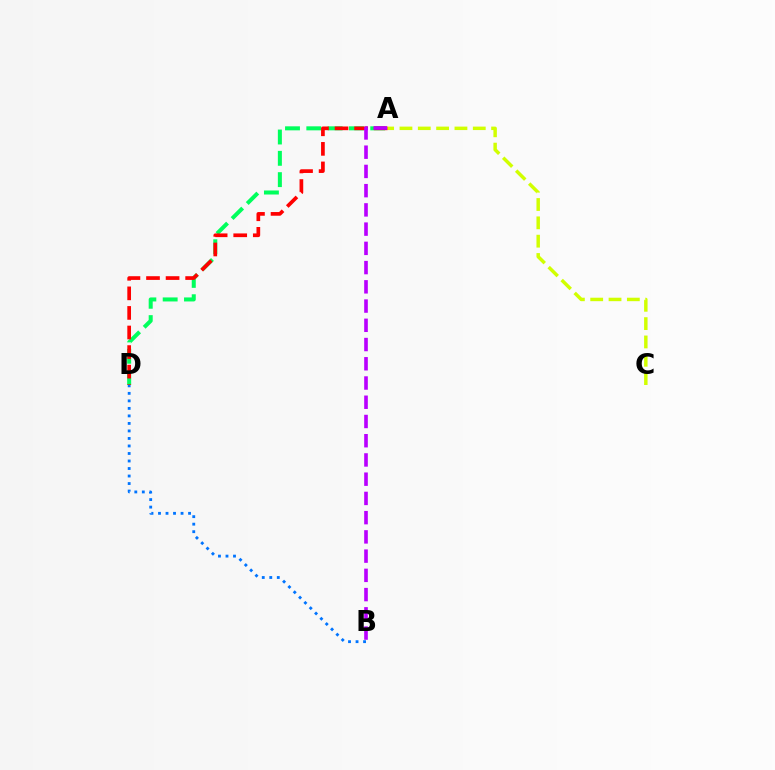{('B', 'D'): [{'color': '#0074ff', 'line_style': 'dotted', 'thickness': 2.04}], ('A', 'D'): [{'color': '#00ff5c', 'line_style': 'dashed', 'thickness': 2.89}, {'color': '#ff0000', 'line_style': 'dashed', 'thickness': 2.66}], ('A', 'C'): [{'color': '#d1ff00', 'line_style': 'dashed', 'thickness': 2.49}], ('A', 'B'): [{'color': '#b900ff', 'line_style': 'dashed', 'thickness': 2.61}]}